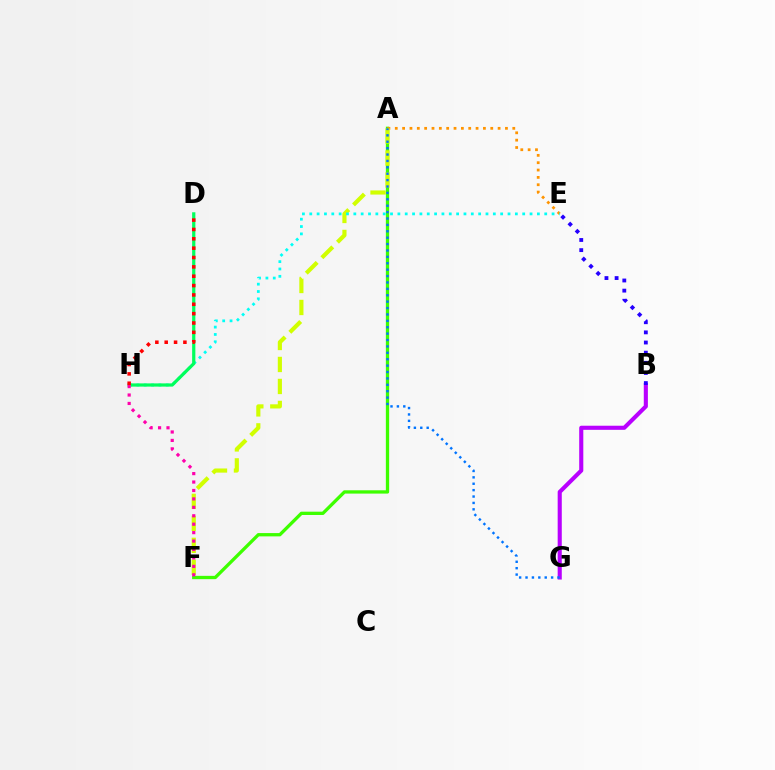{('B', 'G'): [{'color': '#b900ff', 'line_style': 'solid', 'thickness': 2.95}], ('A', 'F'): [{'color': '#3dff00', 'line_style': 'solid', 'thickness': 2.38}, {'color': '#d1ff00', 'line_style': 'dashed', 'thickness': 2.99}], ('A', 'E'): [{'color': '#ff9400', 'line_style': 'dotted', 'thickness': 2.0}], ('A', 'G'): [{'color': '#0074ff', 'line_style': 'dotted', 'thickness': 1.74}], ('E', 'H'): [{'color': '#00fff6', 'line_style': 'dotted', 'thickness': 1.99}], ('B', 'E'): [{'color': '#2500ff', 'line_style': 'dotted', 'thickness': 2.76}], ('D', 'H'): [{'color': '#00ff5c', 'line_style': 'solid', 'thickness': 2.32}, {'color': '#ff0000', 'line_style': 'dotted', 'thickness': 2.54}], ('F', 'H'): [{'color': '#ff00ac', 'line_style': 'dotted', 'thickness': 2.29}]}